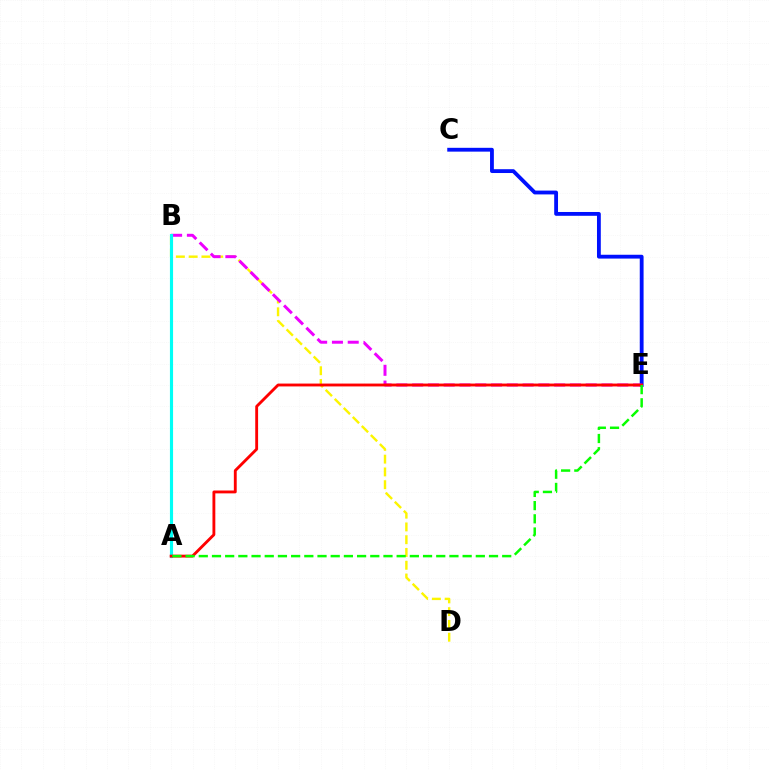{('C', 'E'): [{'color': '#0010ff', 'line_style': 'solid', 'thickness': 2.75}], ('B', 'D'): [{'color': '#fcf500', 'line_style': 'dashed', 'thickness': 1.74}], ('B', 'E'): [{'color': '#ee00ff', 'line_style': 'dashed', 'thickness': 2.14}], ('A', 'B'): [{'color': '#00fff6', 'line_style': 'solid', 'thickness': 2.26}], ('A', 'E'): [{'color': '#ff0000', 'line_style': 'solid', 'thickness': 2.06}, {'color': '#08ff00', 'line_style': 'dashed', 'thickness': 1.79}]}